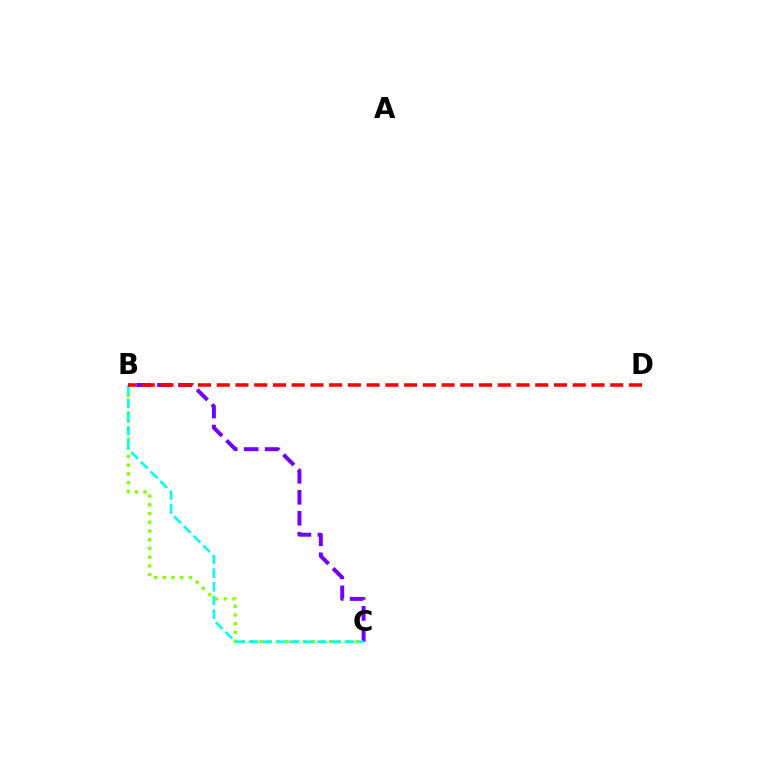{('B', 'C'): [{'color': '#84ff00', 'line_style': 'dotted', 'thickness': 2.37}, {'color': '#7200ff', 'line_style': 'dashed', 'thickness': 2.85}, {'color': '#00fff6', 'line_style': 'dashed', 'thickness': 1.86}], ('B', 'D'): [{'color': '#ff0000', 'line_style': 'dashed', 'thickness': 2.55}]}